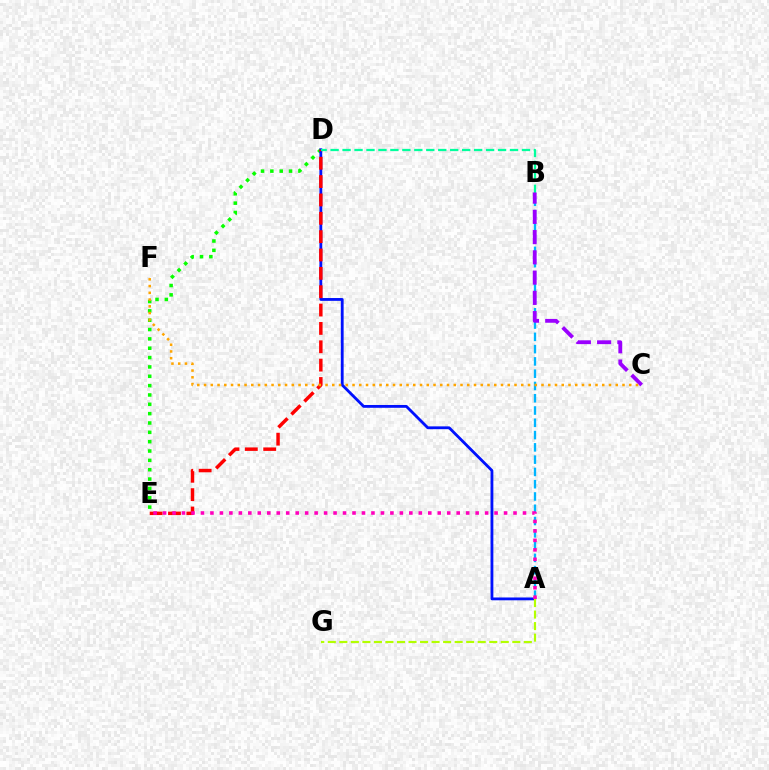{('D', 'E'): [{'color': '#08ff00', 'line_style': 'dotted', 'thickness': 2.54}, {'color': '#ff0000', 'line_style': 'dashed', 'thickness': 2.49}], ('A', 'D'): [{'color': '#0010ff', 'line_style': 'solid', 'thickness': 2.03}], ('A', 'B'): [{'color': '#00b5ff', 'line_style': 'dashed', 'thickness': 1.67}], ('B', 'D'): [{'color': '#00ff9d', 'line_style': 'dashed', 'thickness': 1.62}], ('A', 'E'): [{'color': '#ff00bd', 'line_style': 'dotted', 'thickness': 2.57}], ('A', 'G'): [{'color': '#b3ff00', 'line_style': 'dashed', 'thickness': 1.57}], ('B', 'C'): [{'color': '#9b00ff', 'line_style': 'dashed', 'thickness': 2.75}], ('C', 'F'): [{'color': '#ffa500', 'line_style': 'dotted', 'thickness': 1.83}]}